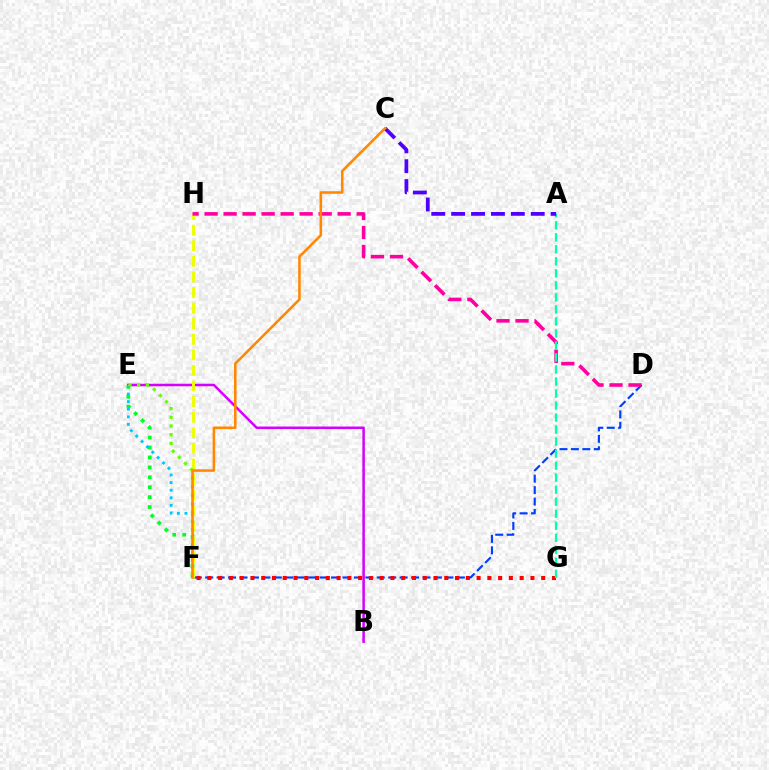{('D', 'F'): [{'color': '#003fff', 'line_style': 'dashed', 'thickness': 1.55}], ('E', 'F'): [{'color': '#00ff27', 'line_style': 'dotted', 'thickness': 2.7}, {'color': '#00c7ff', 'line_style': 'dotted', 'thickness': 2.06}, {'color': '#66ff00', 'line_style': 'dotted', 'thickness': 2.36}], ('B', 'E'): [{'color': '#d600ff', 'line_style': 'solid', 'thickness': 1.81}], ('F', 'H'): [{'color': '#eeff00', 'line_style': 'dashed', 'thickness': 2.12}], ('D', 'H'): [{'color': '#ff00a0', 'line_style': 'dashed', 'thickness': 2.58}], ('F', 'G'): [{'color': '#ff0000', 'line_style': 'dotted', 'thickness': 2.93}], ('A', 'G'): [{'color': '#00ffaf', 'line_style': 'dashed', 'thickness': 1.63}], ('A', 'C'): [{'color': '#4f00ff', 'line_style': 'dashed', 'thickness': 2.7}], ('C', 'F'): [{'color': '#ff8800', 'line_style': 'solid', 'thickness': 1.84}]}